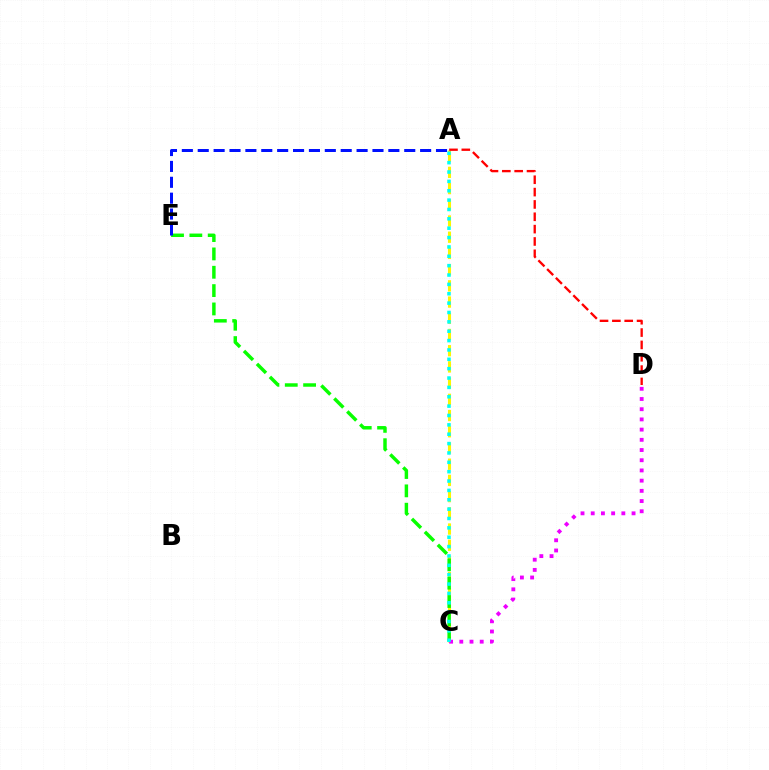{('A', 'C'): [{'color': '#fcf500', 'line_style': 'dashed', 'thickness': 2.2}, {'color': '#00fff6', 'line_style': 'dotted', 'thickness': 2.54}], ('C', 'E'): [{'color': '#08ff00', 'line_style': 'dashed', 'thickness': 2.49}], ('C', 'D'): [{'color': '#ee00ff', 'line_style': 'dotted', 'thickness': 2.77}], ('A', 'E'): [{'color': '#0010ff', 'line_style': 'dashed', 'thickness': 2.16}], ('A', 'D'): [{'color': '#ff0000', 'line_style': 'dashed', 'thickness': 1.68}]}